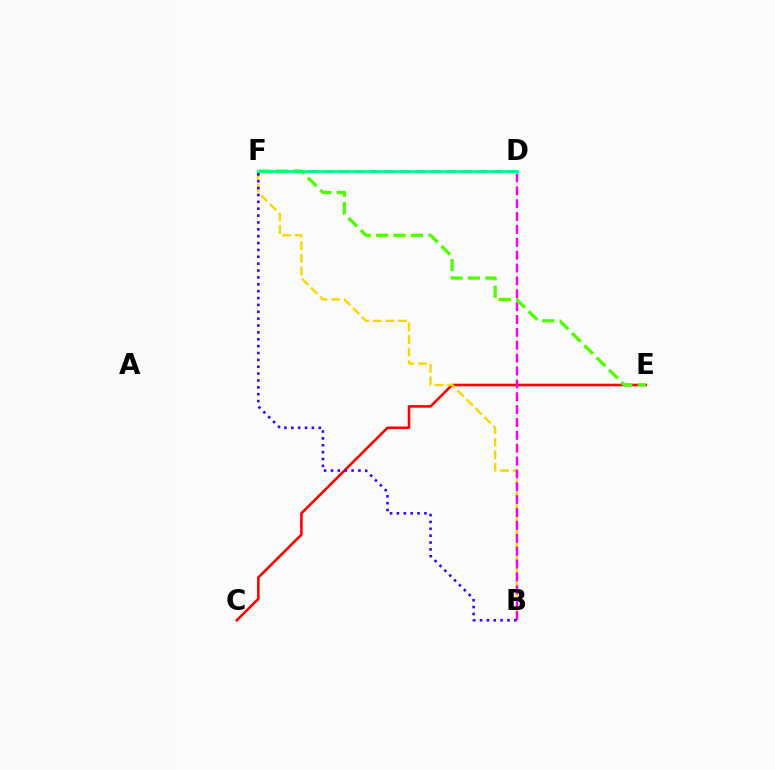{('C', 'E'): [{'color': '#ff0000', 'line_style': 'solid', 'thickness': 1.85}], ('B', 'F'): [{'color': '#ffd500', 'line_style': 'dashed', 'thickness': 1.71}, {'color': '#3700ff', 'line_style': 'dotted', 'thickness': 1.87}], ('B', 'D'): [{'color': '#ff00ed', 'line_style': 'dashed', 'thickness': 1.75}], ('D', 'F'): [{'color': '#009eff', 'line_style': 'dashed', 'thickness': 2.08}, {'color': '#00ff86', 'line_style': 'solid', 'thickness': 1.96}], ('E', 'F'): [{'color': '#4fff00', 'line_style': 'dashed', 'thickness': 2.37}]}